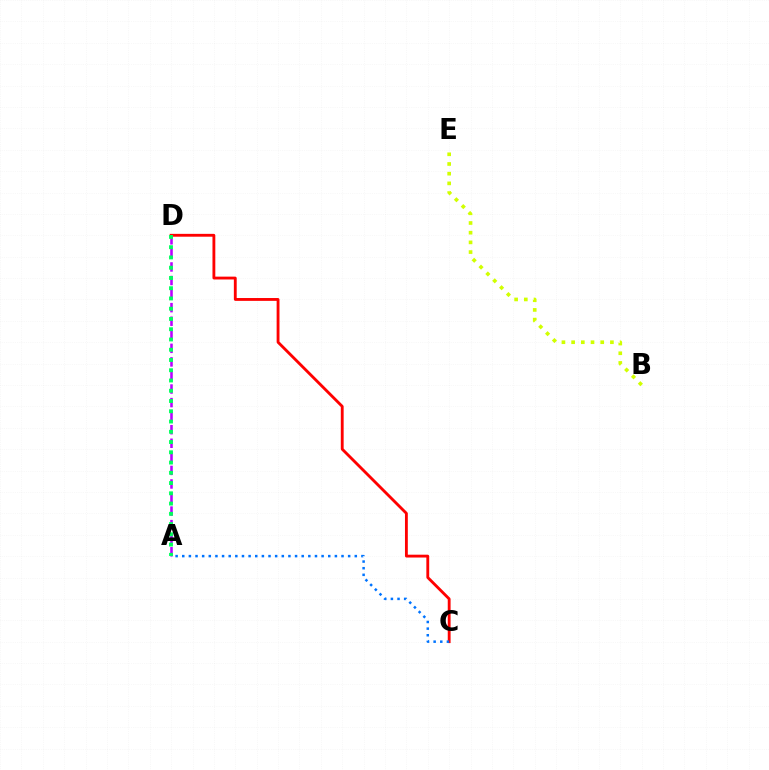{('A', 'D'): [{'color': '#b900ff', 'line_style': 'dashed', 'thickness': 1.84}, {'color': '#00ff5c', 'line_style': 'dotted', 'thickness': 2.79}], ('B', 'E'): [{'color': '#d1ff00', 'line_style': 'dotted', 'thickness': 2.63}], ('C', 'D'): [{'color': '#ff0000', 'line_style': 'solid', 'thickness': 2.05}], ('A', 'C'): [{'color': '#0074ff', 'line_style': 'dotted', 'thickness': 1.8}]}